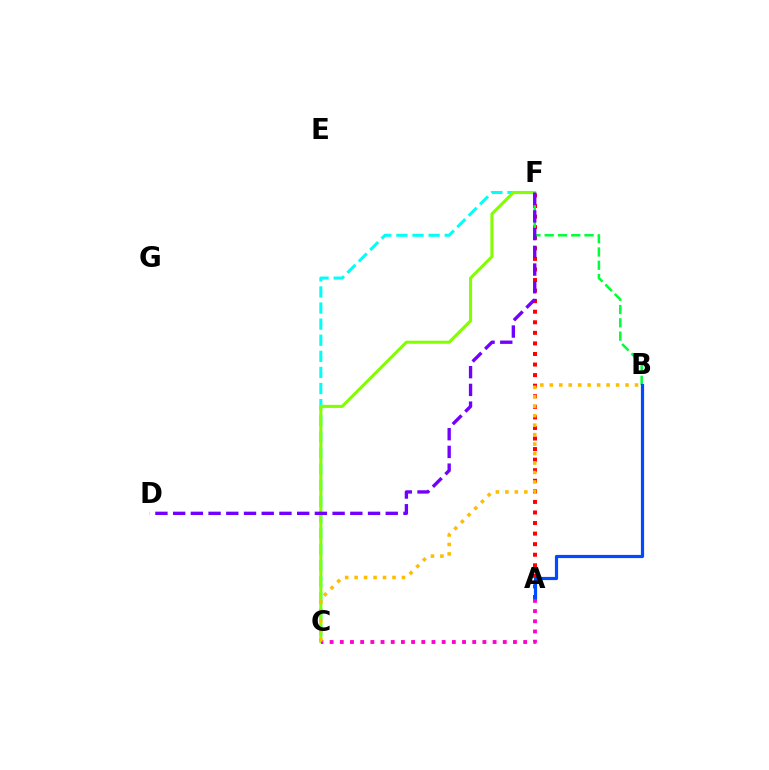{('C', 'F'): [{'color': '#00fff6', 'line_style': 'dashed', 'thickness': 2.19}, {'color': '#84ff00', 'line_style': 'solid', 'thickness': 2.22}], ('A', 'F'): [{'color': '#ff0000', 'line_style': 'dotted', 'thickness': 2.87}], ('B', 'F'): [{'color': '#00ff39', 'line_style': 'dashed', 'thickness': 1.8}], ('A', 'B'): [{'color': '#004bff', 'line_style': 'solid', 'thickness': 2.3}], ('A', 'C'): [{'color': '#ff00cf', 'line_style': 'dotted', 'thickness': 2.77}], ('D', 'F'): [{'color': '#7200ff', 'line_style': 'dashed', 'thickness': 2.41}], ('B', 'C'): [{'color': '#ffbd00', 'line_style': 'dotted', 'thickness': 2.57}]}